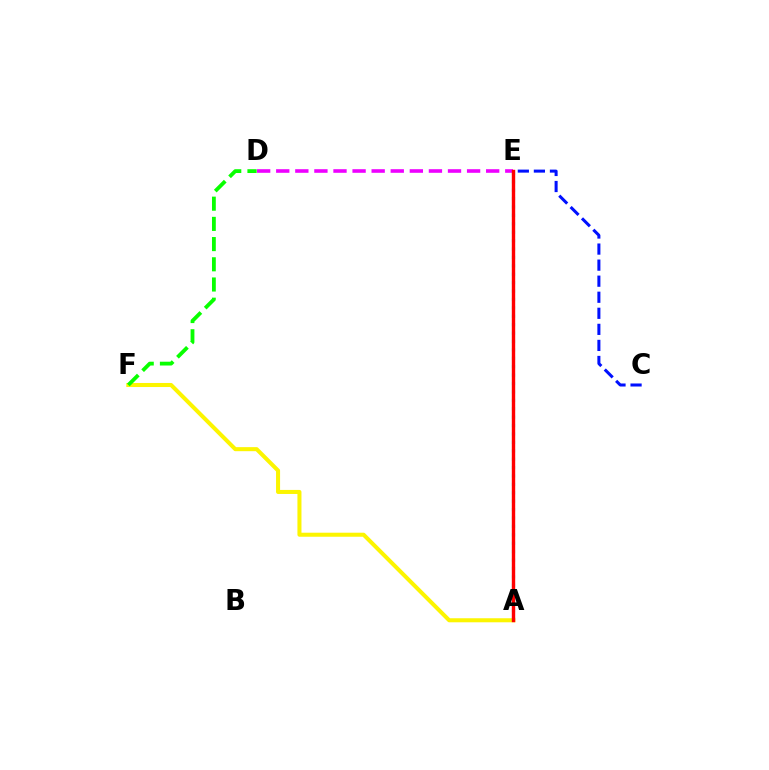{('A', 'F'): [{'color': '#fcf500', 'line_style': 'solid', 'thickness': 2.91}], ('D', 'E'): [{'color': '#ee00ff', 'line_style': 'dashed', 'thickness': 2.59}], ('D', 'F'): [{'color': '#08ff00', 'line_style': 'dashed', 'thickness': 2.74}], ('A', 'E'): [{'color': '#00fff6', 'line_style': 'dotted', 'thickness': 2.28}, {'color': '#ff0000', 'line_style': 'solid', 'thickness': 2.44}], ('C', 'E'): [{'color': '#0010ff', 'line_style': 'dashed', 'thickness': 2.18}]}